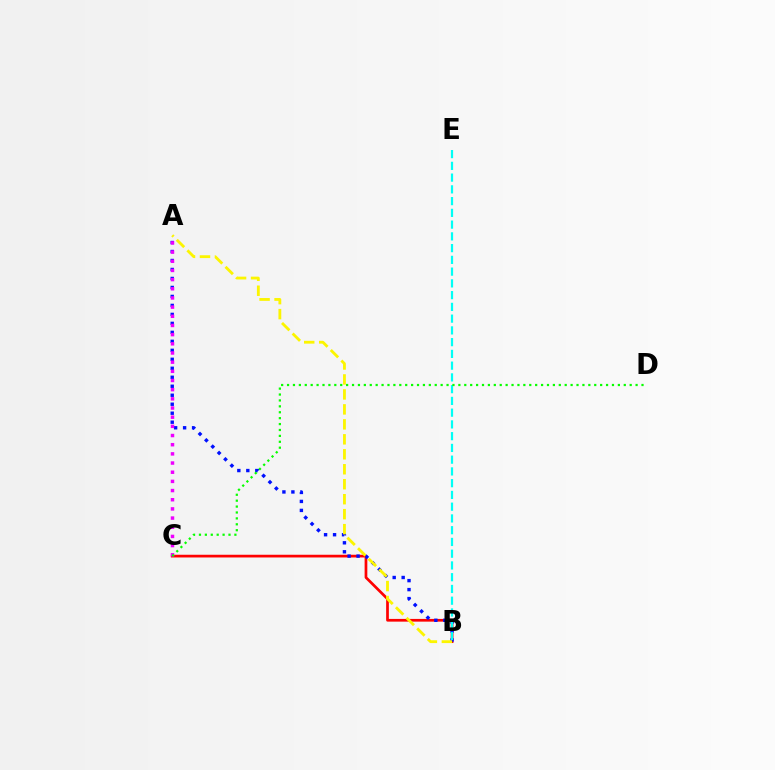{('B', 'C'): [{'color': '#ff0000', 'line_style': 'solid', 'thickness': 1.95}], ('A', 'B'): [{'color': '#0010ff', 'line_style': 'dotted', 'thickness': 2.44}, {'color': '#fcf500', 'line_style': 'dashed', 'thickness': 2.03}], ('B', 'E'): [{'color': '#00fff6', 'line_style': 'dashed', 'thickness': 1.6}], ('A', 'C'): [{'color': '#ee00ff', 'line_style': 'dotted', 'thickness': 2.49}], ('C', 'D'): [{'color': '#08ff00', 'line_style': 'dotted', 'thickness': 1.61}]}